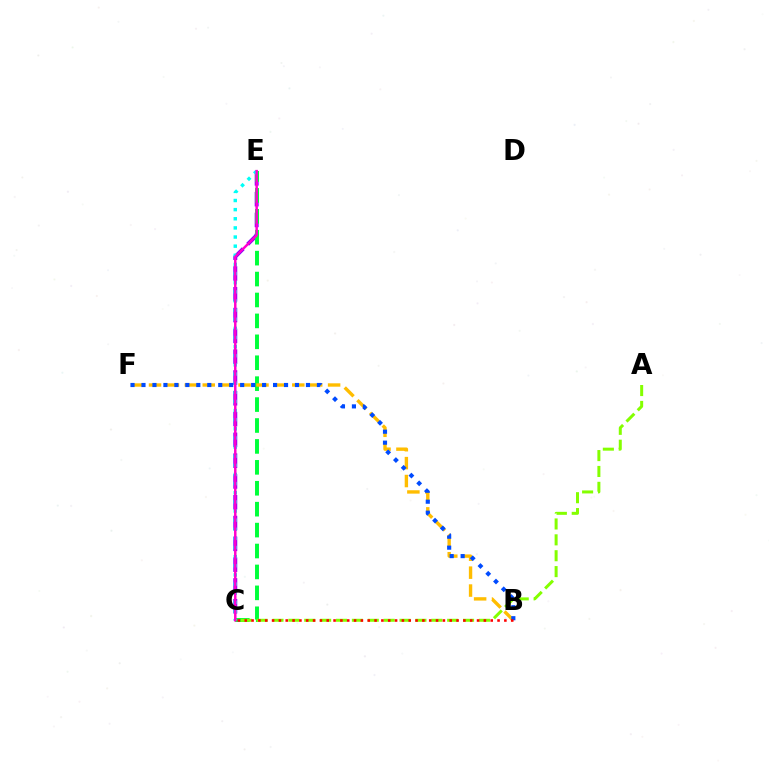{('C', 'E'): [{'color': '#7200ff', 'line_style': 'dashed', 'thickness': 2.83}, {'color': '#00ff39', 'line_style': 'dashed', 'thickness': 2.84}, {'color': '#00fff6', 'line_style': 'dotted', 'thickness': 2.48}, {'color': '#ff00cf', 'line_style': 'solid', 'thickness': 1.78}], ('A', 'C'): [{'color': '#84ff00', 'line_style': 'dashed', 'thickness': 2.16}], ('B', 'F'): [{'color': '#ffbd00', 'line_style': 'dashed', 'thickness': 2.43}, {'color': '#004bff', 'line_style': 'dotted', 'thickness': 2.98}], ('B', 'C'): [{'color': '#ff0000', 'line_style': 'dotted', 'thickness': 1.86}]}